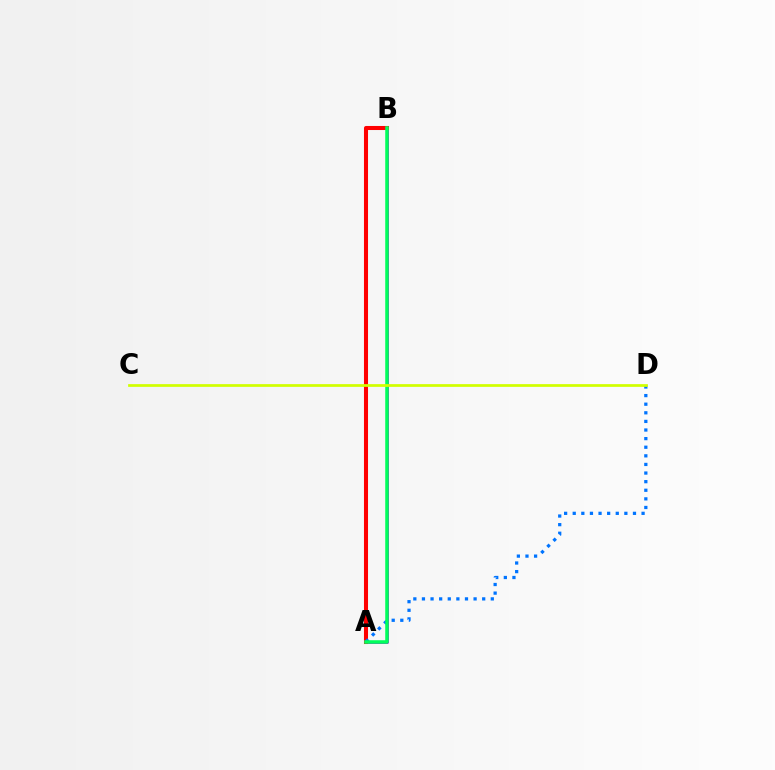{('A', 'B'): [{'color': '#b900ff', 'line_style': 'solid', 'thickness': 2.14}, {'color': '#ff0000', 'line_style': 'solid', 'thickness': 2.92}, {'color': '#00ff5c', 'line_style': 'solid', 'thickness': 2.54}], ('A', 'D'): [{'color': '#0074ff', 'line_style': 'dotted', 'thickness': 2.34}], ('C', 'D'): [{'color': '#d1ff00', 'line_style': 'solid', 'thickness': 1.96}]}